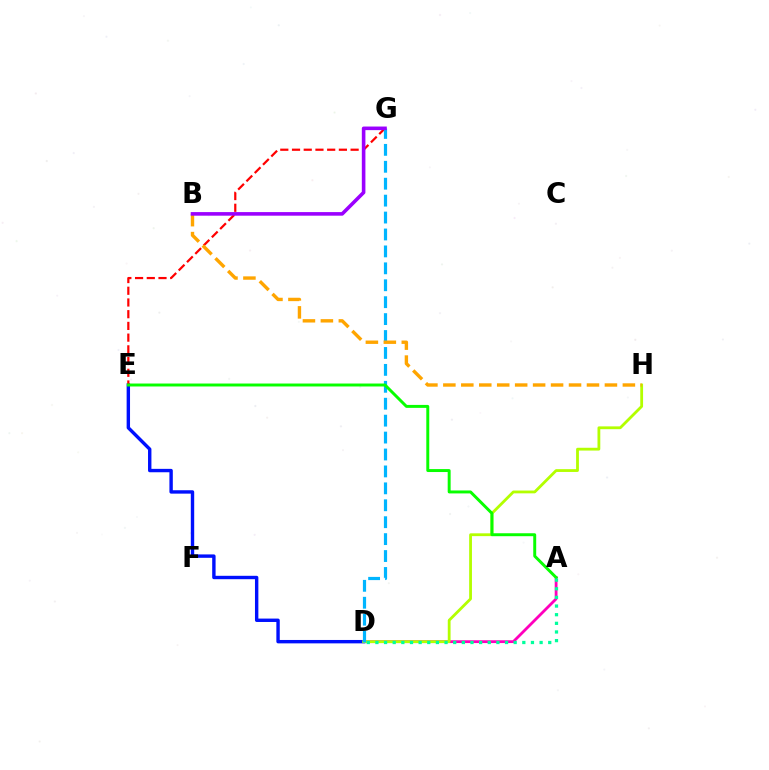{('A', 'D'): [{'color': '#ff00bd', 'line_style': 'solid', 'thickness': 2.02}, {'color': '#00ff9d', 'line_style': 'dotted', 'thickness': 2.35}], ('D', 'E'): [{'color': '#0010ff', 'line_style': 'solid', 'thickness': 2.44}], ('E', 'G'): [{'color': '#ff0000', 'line_style': 'dashed', 'thickness': 1.59}], ('D', 'H'): [{'color': '#b3ff00', 'line_style': 'solid', 'thickness': 2.02}], ('D', 'G'): [{'color': '#00b5ff', 'line_style': 'dashed', 'thickness': 2.3}], ('A', 'E'): [{'color': '#08ff00', 'line_style': 'solid', 'thickness': 2.12}], ('B', 'H'): [{'color': '#ffa500', 'line_style': 'dashed', 'thickness': 2.44}], ('B', 'G'): [{'color': '#9b00ff', 'line_style': 'solid', 'thickness': 2.58}]}